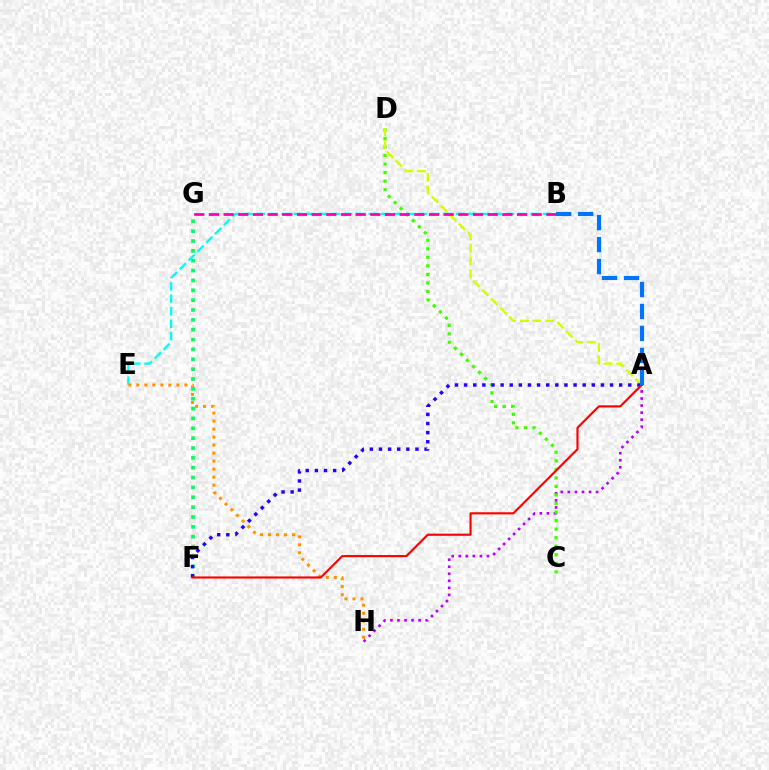{('A', 'H'): [{'color': '#b900ff', 'line_style': 'dotted', 'thickness': 1.92}], ('B', 'E'): [{'color': '#00fff6', 'line_style': 'dashed', 'thickness': 1.69}], ('E', 'H'): [{'color': '#ff9400', 'line_style': 'dotted', 'thickness': 2.18}], ('C', 'D'): [{'color': '#3dff00', 'line_style': 'dotted', 'thickness': 2.32}], ('F', 'G'): [{'color': '#00ff5c', 'line_style': 'dotted', 'thickness': 2.68}], ('A', 'D'): [{'color': '#d1ff00', 'line_style': 'dashed', 'thickness': 1.72}], ('B', 'G'): [{'color': '#ff00ac', 'line_style': 'dashed', 'thickness': 1.99}], ('A', 'F'): [{'color': '#2500ff', 'line_style': 'dotted', 'thickness': 2.48}, {'color': '#ff0000', 'line_style': 'solid', 'thickness': 1.55}], ('A', 'B'): [{'color': '#0074ff', 'line_style': 'dashed', 'thickness': 2.99}]}